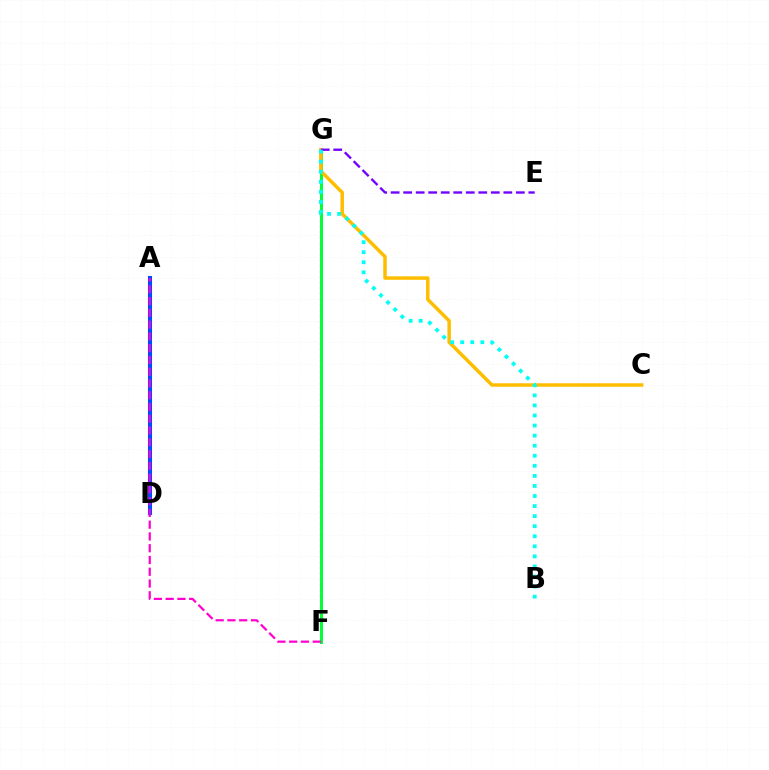{('A', 'D'): [{'color': '#84ff00', 'line_style': 'dotted', 'thickness': 1.6}, {'color': '#004bff', 'line_style': 'solid', 'thickness': 2.93}], ('F', 'G'): [{'color': '#ff0000', 'line_style': 'dotted', 'thickness': 1.52}, {'color': '#00ff39', 'line_style': 'solid', 'thickness': 2.14}], ('C', 'G'): [{'color': '#ffbd00', 'line_style': 'solid', 'thickness': 2.51}], ('E', 'G'): [{'color': '#7200ff', 'line_style': 'dashed', 'thickness': 1.7}], ('A', 'F'): [{'color': '#ff00cf', 'line_style': 'dashed', 'thickness': 1.6}], ('B', 'G'): [{'color': '#00fff6', 'line_style': 'dotted', 'thickness': 2.73}]}